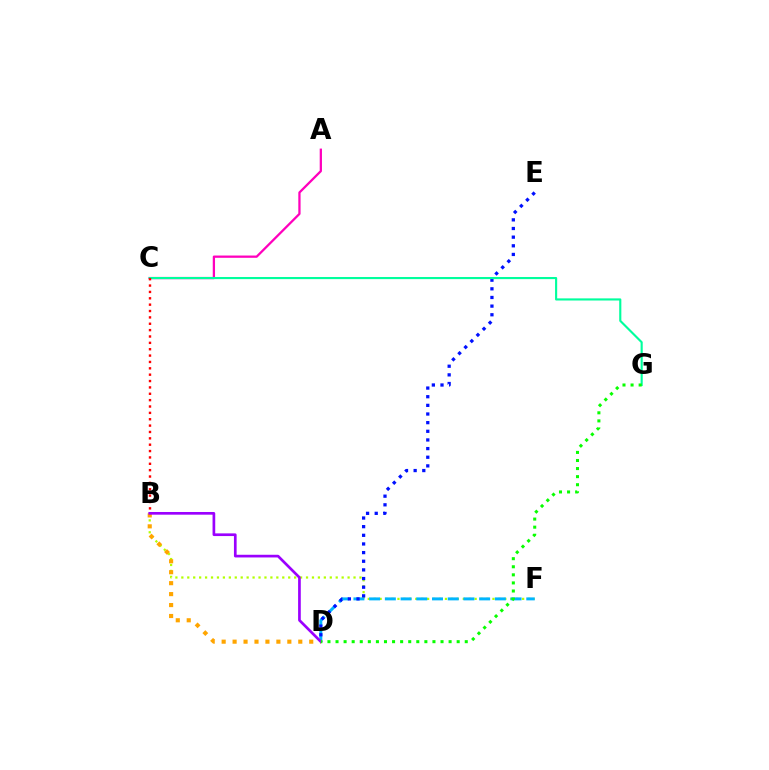{('B', 'F'): [{'color': '#b3ff00', 'line_style': 'dotted', 'thickness': 1.61}], ('D', 'F'): [{'color': '#00b5ff', 'line_style': 'dashed', 'thickness': 2.13}], ('A', 'C'): [{'color': '#ff00bd', 'line_style': 'solid', 'thickness': 1.64}], ('B', 'D'): [{'color': '#ffa500', 'line_style': 'dotted', 'thickness': 2.97}, {'color': '#9b00ff', 'line_style': 'solid', 'thickness': 1.93}], ('D', 'E'): [{'color': '#0010ff', 'line_style': 'dotted', 'thickness': 2.35}], ('C', 'G'): [{'color': '#00ff9d', 'line_style': 'solid', 'thickness': 1.53}], ('B', 'C'): [{'color': '#ff0000', 'line_style': 'dotted', 'thickness': 1.73}], ('D', 'G'): [{'color': '#08ff00', 'line_style': 'dotted', 'thickness': 2.19}]}